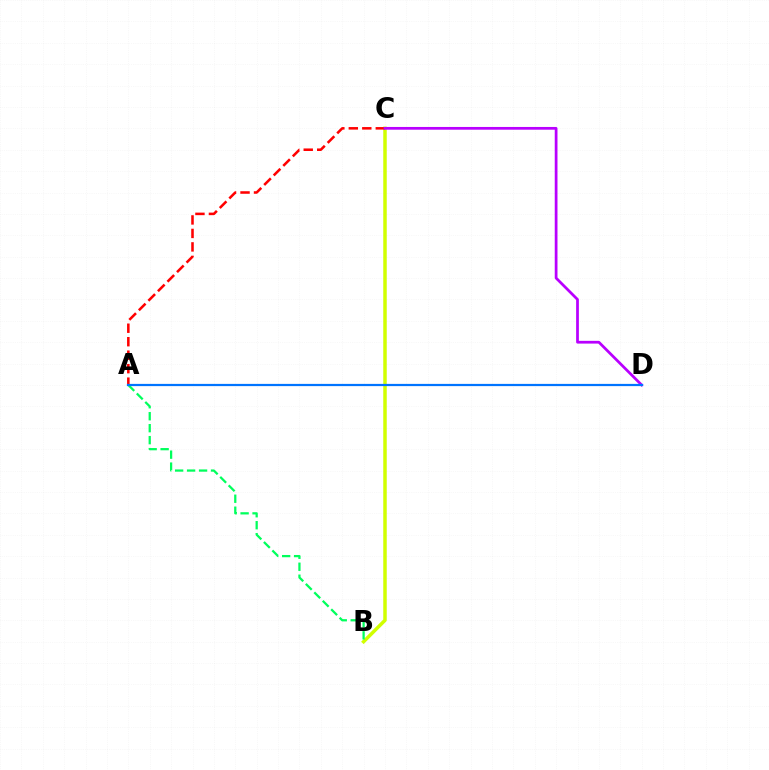{('B', 'C'): [{'color': '#d1ff00', 'line_style': 'solid', 'thickness': 2.52}], ('A', 'C'): [{'color': '#ff0000', 'line_style': 'dashed', 'thickness': 1.83}], ('C', 'D'): [{'color': '#b900ff', 'line_style': 'solid', 'thickness': 1.98}], ('A', 'B'): [{'color': '#00ff5c', 'line_style': 'dashed', 'thickness': 1.63}], ('A', 'D'): [{'color': '#0074ff', 'line_style': 'solid', 'thickness': 1.6}]}